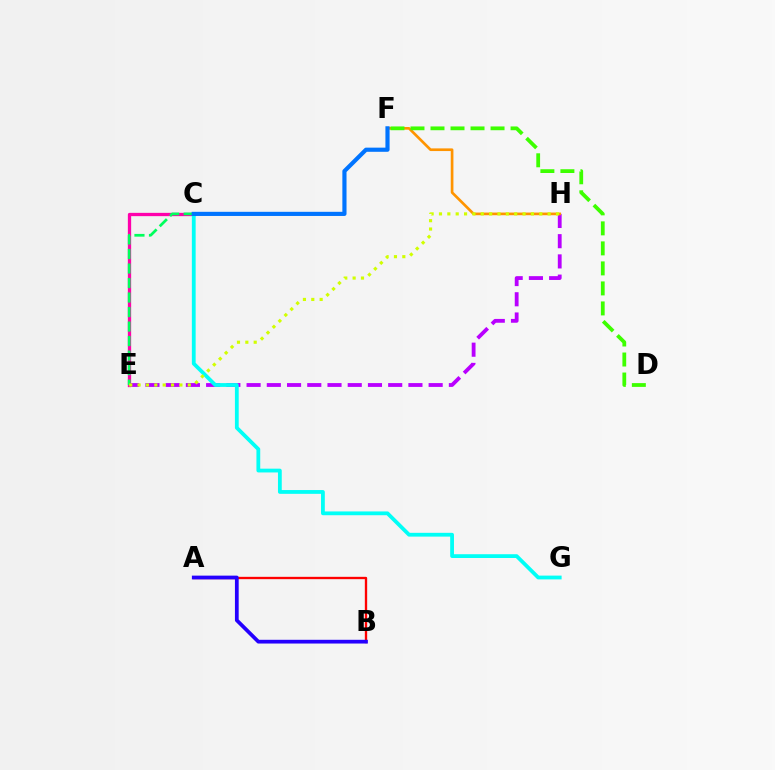{('A', 'B'): [{'color': '#ff0000', 'line_style': 'solid', 'thickness': 1.68}, {'color': '#2500ff', 'line_style': 'solid', 'thickness': 2.69}], ('E', 'H'): [{'color': '#b900ff', 'line_style': 'dashed', 'thickness': 2.75}, {'color': '#d1ff00', 'line_style': 'dotted', 'thickness': 2.27}], ('F', 'H'): [{'color': '#ff9400', 'line_style': 'solid', 'thickness': 1.93}], ('C', 'E'): [{'color': '#ff00ac', 'line_style': 'solid', 'thickness': 2.37}, {'color': '#00ff5c', 'line_style': 'dashed', 'thickness': 1.97}], ('C', 'G'): [{'color': '#00fff6', 'line_style': 'solid', 'thickness': 2.73}], ('D', 'F'): [{'color': '#3dff00', 'line_style': 'dashed', 'thickness': 2.72}], ('C', 'F'): [{'color': '#0074ff', 'line_style': 'solid', 'thickness': 2.99}]}